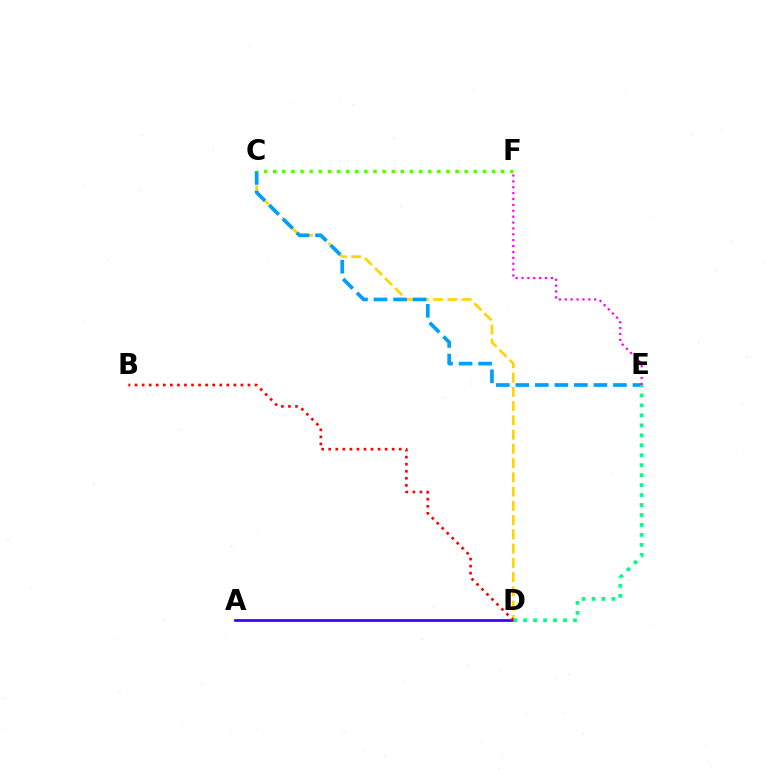{('C', 'D'): [{'color': '#ffd500', 'line_style': 'dashed', 'thickness': 1.94}], ('C', 'E'): [{'color': '#009eff', 'line_style': 'dashed', 'thickness': 2.65}], ('E', 'F'): [{'color': '#ff00ed', 'line_style': 'dotted', 'thickness': 1.6}], ('A', 'D'): [{'color': '#3700ff', 'line_style': 'solid', 'thickness': 1.95}], ('C', 'F'): [{'color': '#4fff00', 'line_style': 'dotted', 'thickness': 2.48}], ('D', 'E'): [{'color': '#00ff86', 'line_style': 'dotted', 'thickness': 2.71}], ('B', 'D'): [{'color': '#ff0000', 'line_style': 'dotted', 'thickness': 1.92}]}